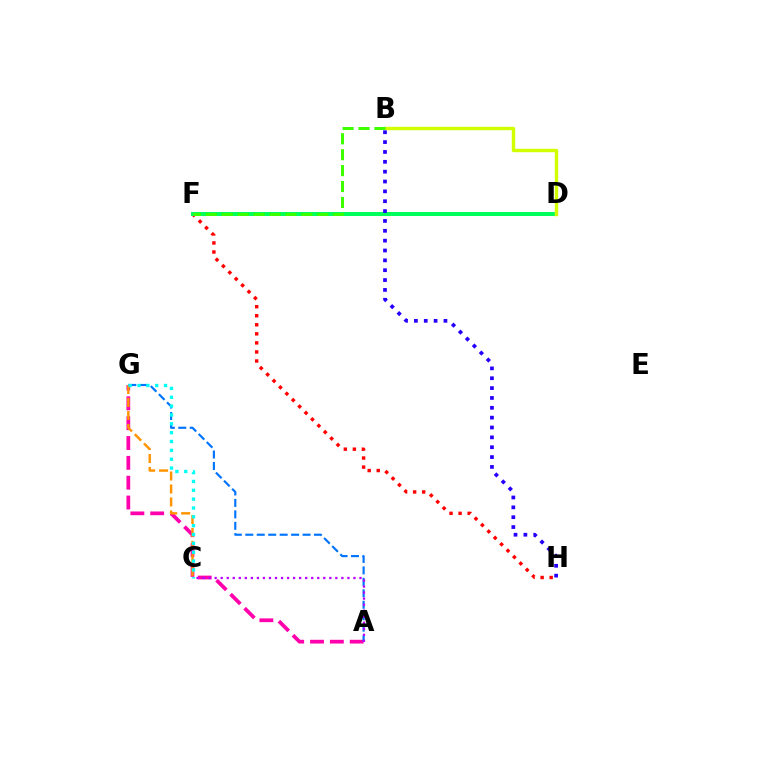{('F', 'H'): [{'color': '#ff0000', 'line_style': 'dotted', 'thickness': 2.46}], ('A', 'G'): [{'color': '#ff00ac', 'line_style': 'dashed', 'thickness': 2.69}, {'color': '#0074ff', 'line_style': 'dashed', 'thickness': 1.56}], ('D', 'F'): [{'color': '#00ff5c', 'line_style': 'solid', 'thickness': 2.89}], ('C', 'G'): [{'color': '#ff9400', 'line_style': 'dashed', 'thickness': 1.76}, {'color': '#00fff6', 'line_style': 'dotted', 'thickness': 2.4}], ('B', 'D'): [{'color': '#d1ff00', 'line_style': 'solid', 'thickness': 2.45}], ('B', 'F'): [{'color': '#3dff00', 'line_style': 'dashed', 'thickness': 2.16}], ('B', 'H'): [{'color': '#2500ff', 'line_style': 'dotted', 'thickness': 2.68}], ('A', 'C'): [{'color': '#b900ff', 'line_style': 'dotted', 'thickness': 1.64}]}